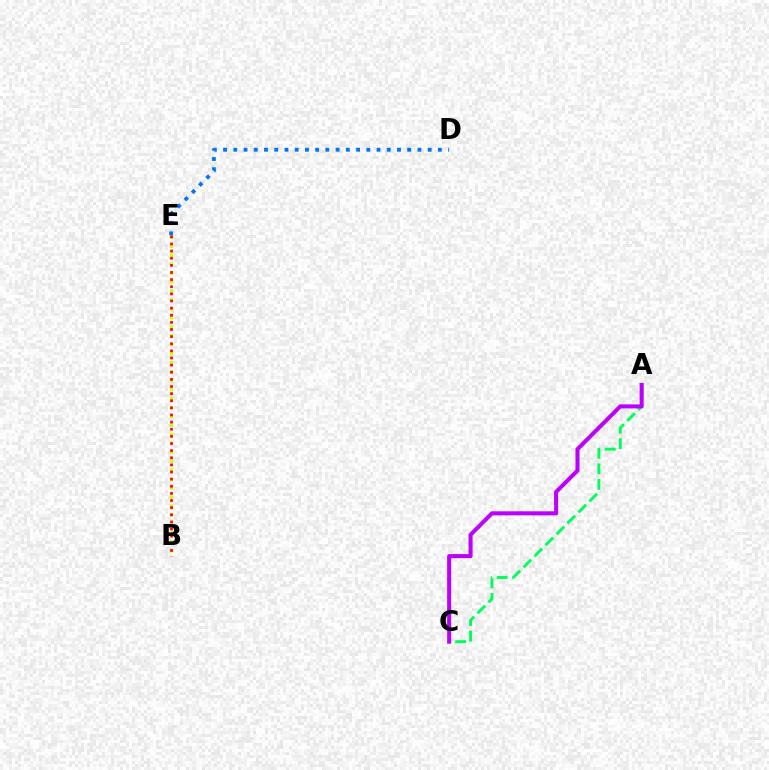{('A', 'C'): [{'color': '#00ff5c', 'line_style': 'dashed', 'thickness': 2.11}, {'color': '#b900ff', 'line_style': 'solid', 'thickness': 2.93}], ('B', 'E'): [{'color': '#d1ff00', 'line_style': 'dotted', 'thickness': 2.43}, {'color': '#ff0000', 'line_style': 'dotted', 'thickness': 1.94}], ('D', 'E'): [{'color': '#0074ff', 'line_style': 'dotted', 'thickness': 2.78}]}